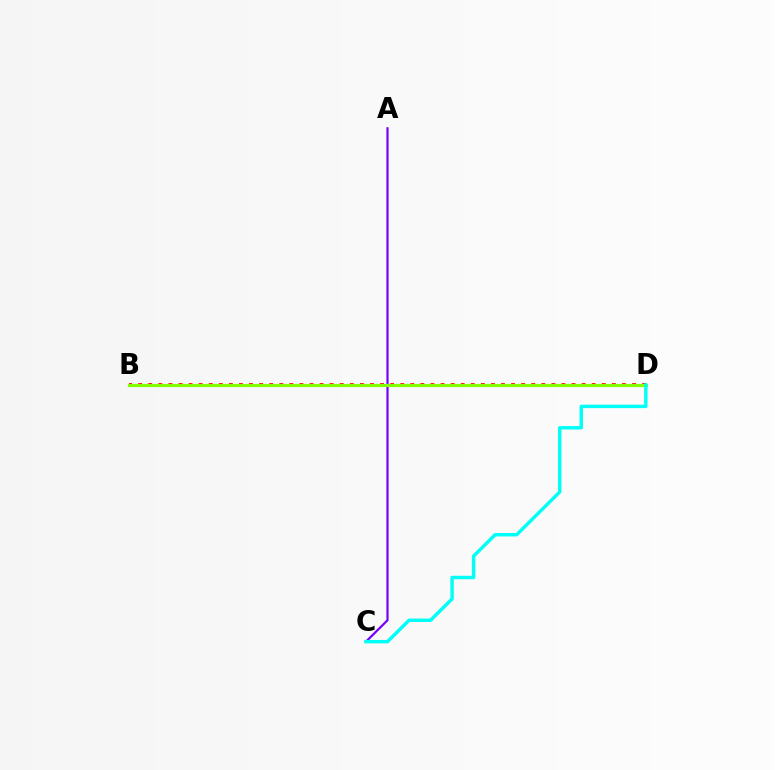{('B', 'D'): [{'color': '#ff0000', 'line_style': 'dotted', 'thickness': 2.74}, {'color': '#84ff00', 'line_style': 'solid', 'thickness': 2.26}], ('A', 'C'): [{'color': '#7200ff', 'line_style': 'solid', 'thickness': 1.58}], ('C', 'D'): [{'color': '#00fff6', 'line_style': 'solid', 'thickness': 2.47}]}